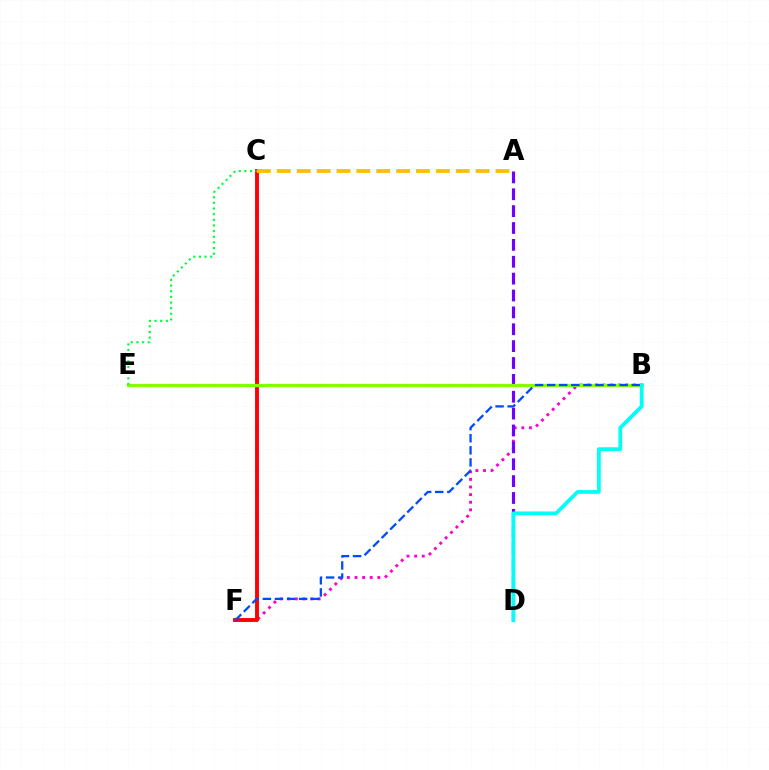{('B', 'F'): [{'color': '#ff00cf', 'line_style': 'dotted', 'thickness': 2.07}, {'color': '#004bff', 'line_style': 'dashed', 'thickness': 1.64}], ('C', 'F'): [{'color': '#ff0000', 'line_style': 'solid', 'thickness': 2.8}], ('A', 'D'): [{'color': '#7200ff', 'line_style': 'dashed', 'thickness': 2.29}], ('B', 'E'): [{'color': '#84ff00', 'line_style': 'solid', 'thickness': 2.32}], ('B', 'D'): [{'color': '#00fff6', 'line_style': 'solid', 'thickness': 2.7}], ('C', 'E'): [{'color': '#00ff39', 'line_style': 'dotted', 'thickness': 1.53}], ('A', 'C'): [{'color': '#ffbd00', 'line_style': 'dashed', 'thickness': 2.7}]}